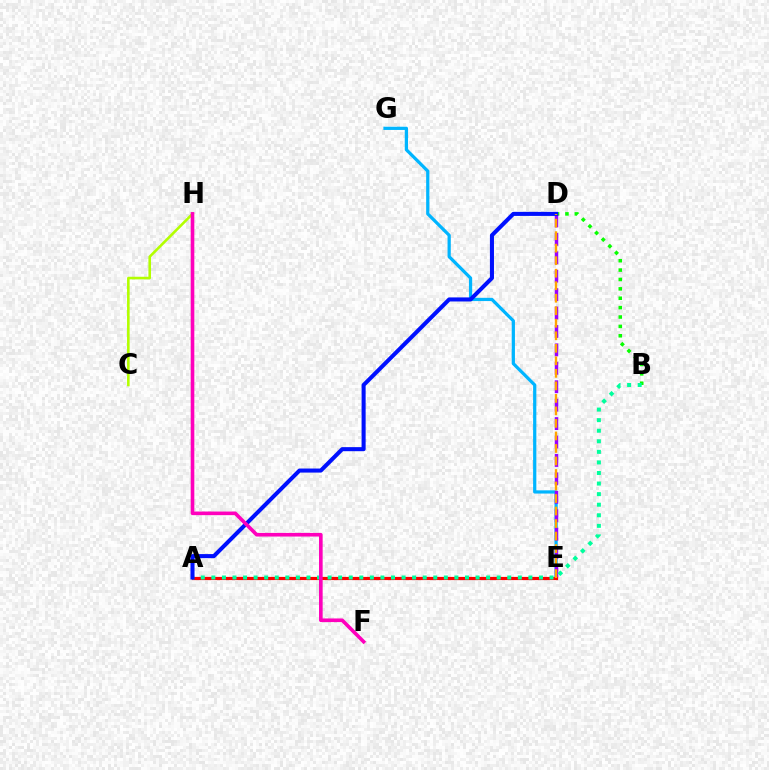{('B', 'D'): [{'color': '#08ff00', 'line_style': 'dotted', 'thickness': 2.55}], ('C', 'H'): [{'color': '#b3ff00', 'line_style': 'solid', 'thickness': 1.87}], ('E', 'G'): [{'color': '#00b5ff', 'line_style': 'solid', 'thickness': 2.33}], ('D', 'E'): [{'color': '#9b00ff', 'line_style': 'dashed', 'thickness': 2.5}, {'color': '#ffa500', 'line_style': 'dashed', 'thickness': 1.7}], ('A', 'E'): [{'color': '#ff0000', 'line_style': 'solid', 'thickness': 2.29}], ('A', 'B'): [{'color': '#00ff9d', 'line_style': 'dotted', 'thickness': 2.87}], ('A', 'D'): [{'color': '#0010ff', 'line_style': 'solid', 'thickness': 2.92}], ('F', 'H'): [{'color': '#ff00bd', 'line_style': 'solid', 'thickness': 2.61}]}